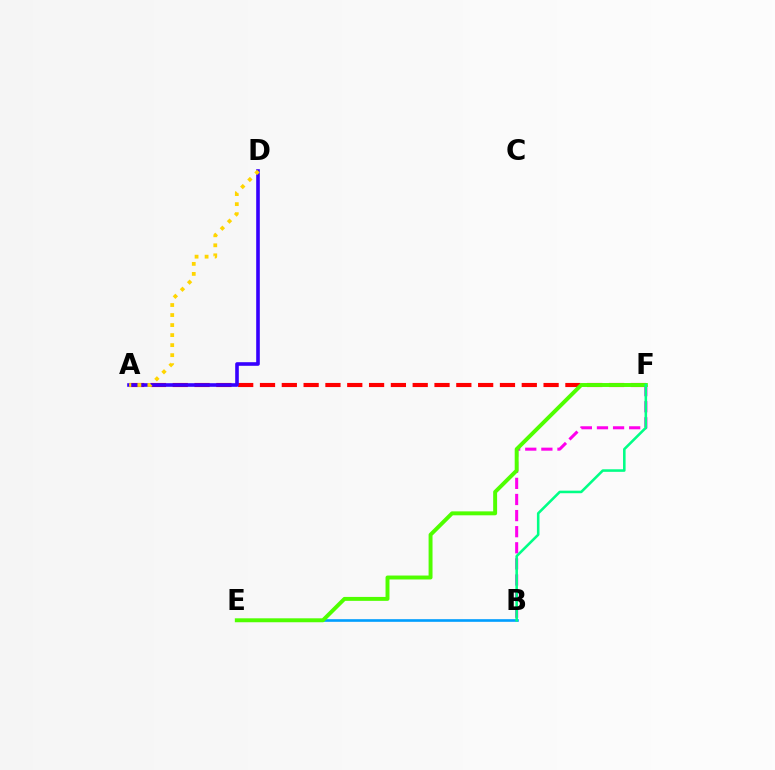{('B', 'F'): [{'color': '#ff00ed', 'line_style': 'dashed', 'thickness': 2.19}, {'color': '#00ff86', 'line_style': 'solid', 'thickness': 1.84}], ('A', 'F'): [{'color': '#ff0000', 'line_style': 'dashed', 'thickness': 2.96}], ('B', 'E'): [{'color': '#009eff', 'line_style': 'solid', 'thickness': 1.89}], ('A', 'D'): [{'color': '#3700ff', 'line_style': 'solid', 'thickness': 2.6}, {'color': '#ffd500', 'line_style': 'dotted', 'thickness': 2.72}], ('E', 'F'): [{'color': '#4fff00', 'line_style': 'solid', 'thickness': 2.83}]}